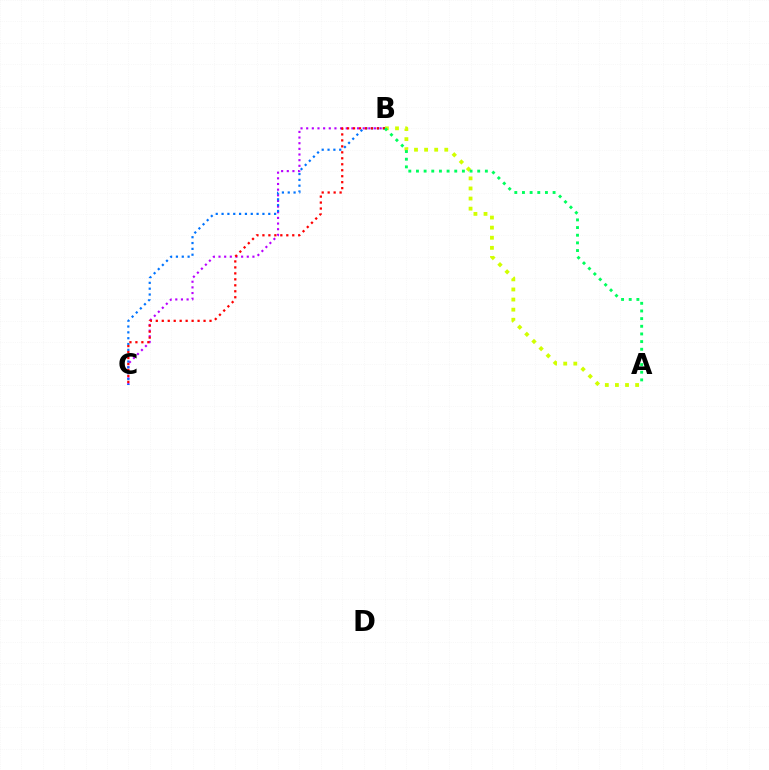{('B', 'C'): [{'color': '#b900ff', 'line_style': 'dotted', 'thickness': 1.54}, {'color': '#0074ff', 'line_style': 'dotted', 'thickness': 1.59}, {'color': '#ff0000', 'line_style': 'dotted', 'thickness': 1.62}], ('A', 'B'): [{'color': '#d1ff00', 'line_style': 'dotted', 'thickness': 2.74}, {'color': '#00ff5c', 'line_style': 'dotted', 'thickness': 2.08}]}